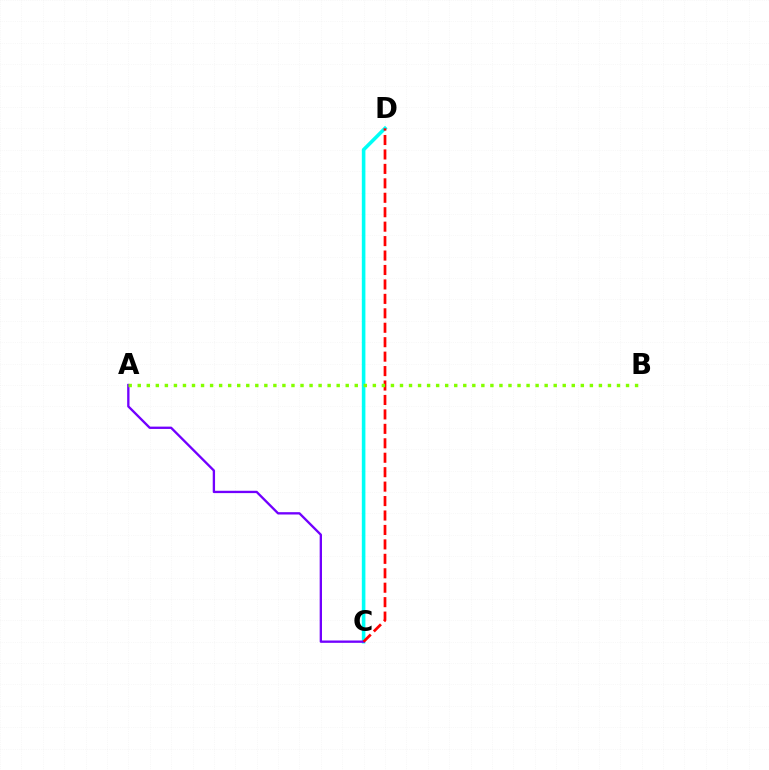{('C', 'D'): [{'color': '#00fff6', 'line_style': 'solid', 'thickness': 2.58}, {'color': '#ff0000', 'line_style': 'dashed', 'thickness': 1.96}], ('A', 'C'): [{'color': '#7200ff', 'line_style': 'solid', 'thickness': 1.68}], ('A', 'B'): [{'color': '#84ff00', 'line_style': 'dotted', 'thickness': 2.46}]}